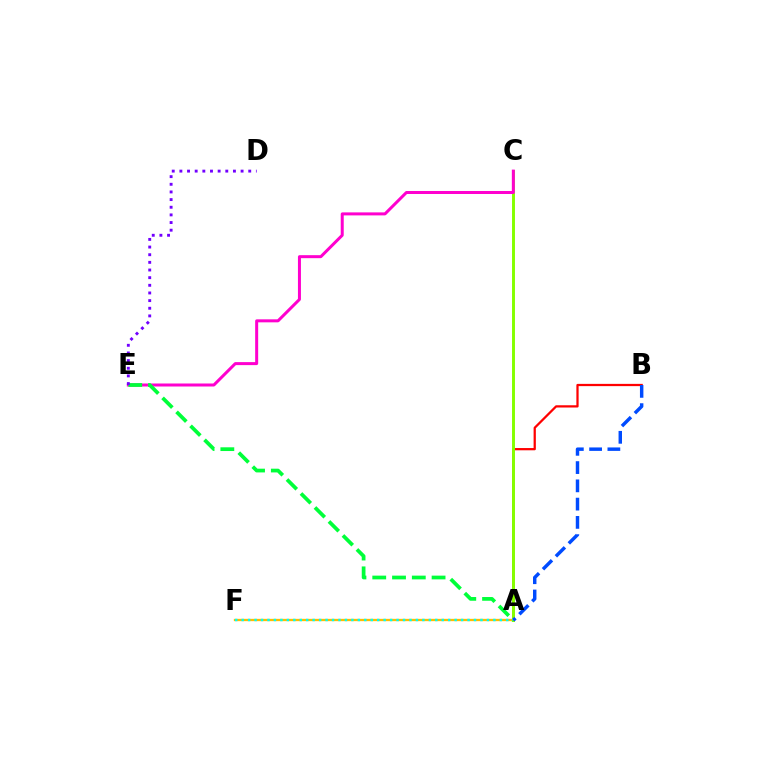{('A', 'F'): [{'color': '#ffbd00', 'line_style': 'solid', 'thickness': 1.67}, {'color': '#00fff6', 'line_style': 'dotted', 'thickness': 1.75}], ('A', 'B'): [{'color': '#ff0000', 'line_style': 'solid', 'thickness': 1.62}, {'color': '#004bff', 'line_style': 'dashed', 'thickness': 2.48}], ('A', 'C'): [{'color': '#84ff00', 'line_style': 'solid', 'thickness': 2.12}], ('C', 'E'): [{'color': '#ff00cf', 'line_style': 'solid', 'thickness': 2.16}], ('A', 'E'): [{'color': '#00ff39', 'line_style': 'dashed', 'thickness': 2.69}], ('D', 'E'): [{'color': '#7200ff', 'line_style': 'dotted', 'thickness': 2.08}]}